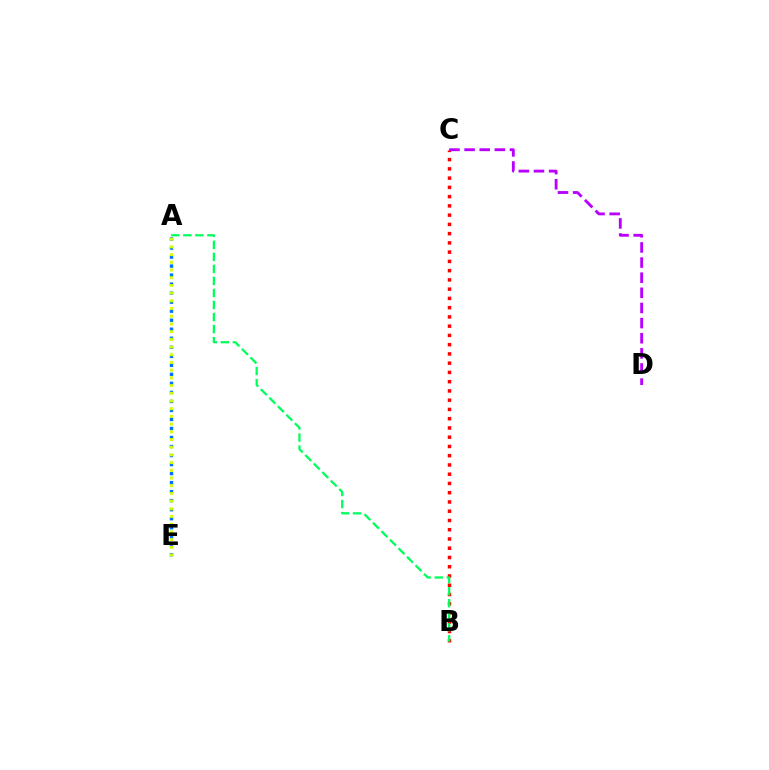{('B', 'C'): [{'color': '#ff0000', 'line_style': 'dotted', 'thickness': 2.51}], ('A', 'B'): [{'color': '#00ff5c', 'line_style': 'dashed', 'thickness': 1.63}], ('C', 'D'): [{'color': '#b900ff', 'line_style': 'dashed', 'thickness': 2.06}], ('A', 'E'): [{'color': '#0074ff', 'line_style': 'dotted', 'thickness': 2.45}, {'color': '#d1ff00', 'line_style': 'dotted', 'thickness': 2.09}]}